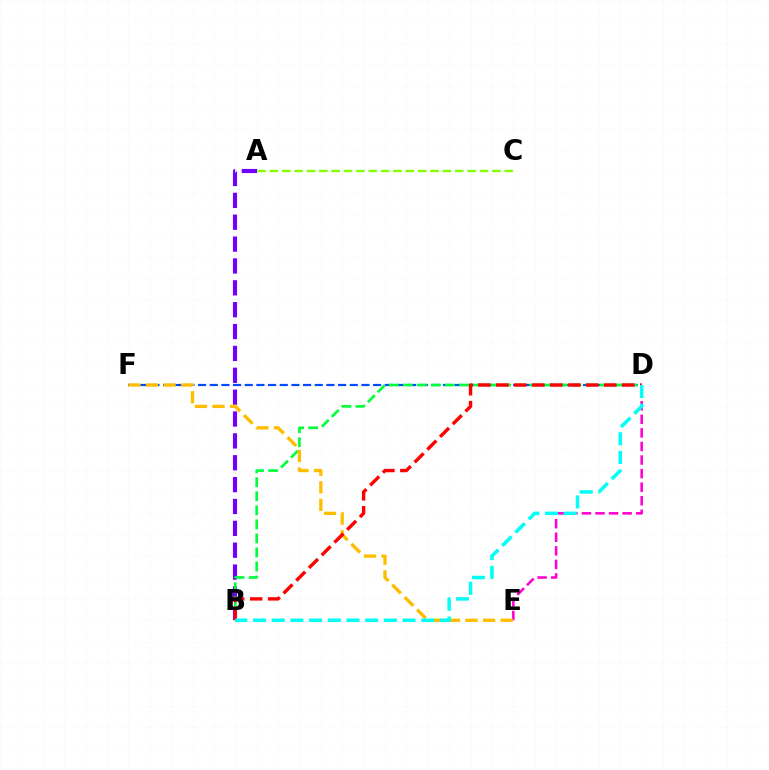{('A', 'C'): [{'color': '#84ff00', 'line_style': 'dashed', 'thickness': 1.68}], ('A', 'B'): [{'color': '#7200ff', 'line_style': 'dashed', 'thickness': 2.97}], ('D', 'F'): [{'color': '#004bff', 'line_style': 'dashed', 'thickness': 1.59}], ('D', 'E'): [{'color': '#ff00cf', 'line_style': 'dashed', 'thickness': 1.84}], ('B', 'D'): [{'color': '#00ff39', 'line_style': 'dashed', 'thickness': 1.91}, {'color': '#ff0000', 'line_style': 'dashed', 'thickness': 2.44}, {'color': '#00fff6', 'line_style': 'dashed', 'thickness': 2.54}], ('E', 'F'): [{'color': '#ffbd00', 'line_style': 'dashed', 'thickness': 2.39}]}